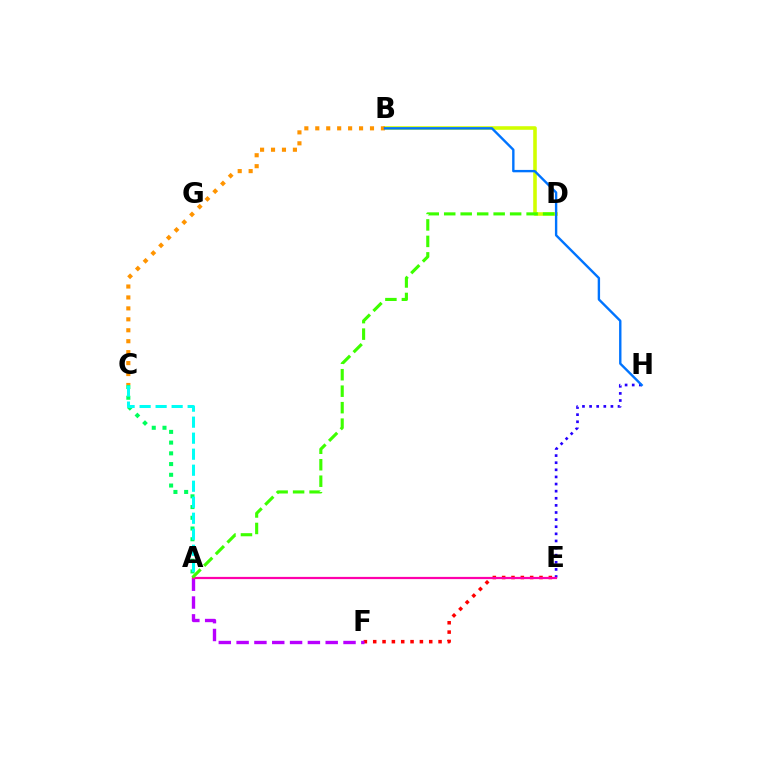{('A', 'C'): [{'color': '#00ff5c', 'line_style': 'dotted', 'thickness': 2.92}, {'color': '#00fff6', 'line_style': 'dashed', 'thickness': 2.18}], ('E', 'F'): [{'color': '#ff0000', 'line_style': 'dotted', 'thickness': 2.54}], ('A', 'F'): [{'color': '#b900ff', 'line_style': 'dashed', 'thickness': 2.42}], ('B', 'D'): [{'color': '#d1ff00', 'line_style': 'solid', 'thickness': 2.58}], ('B', 'C'): [{'color': '#ff9400', 'line_style': 'dotted', 'thickness': 2.97}], ('E', 'H'): [{'color': '#2500ff', 'line_style': 'dotted', 'thickness': 1.93}], ('B', 'H'): [{'color': '#0074ff', 'line_style': 'solid', 'thickness': 1.72}], ('A', 'E'): [{'color': '#ff00ac', 'line_style': 'solid', 'thickness': 1.6}], ('A', 'D'): [{'color': '#3dff00', 'line_style': 'dashed', 'thickness': 2.24}]}